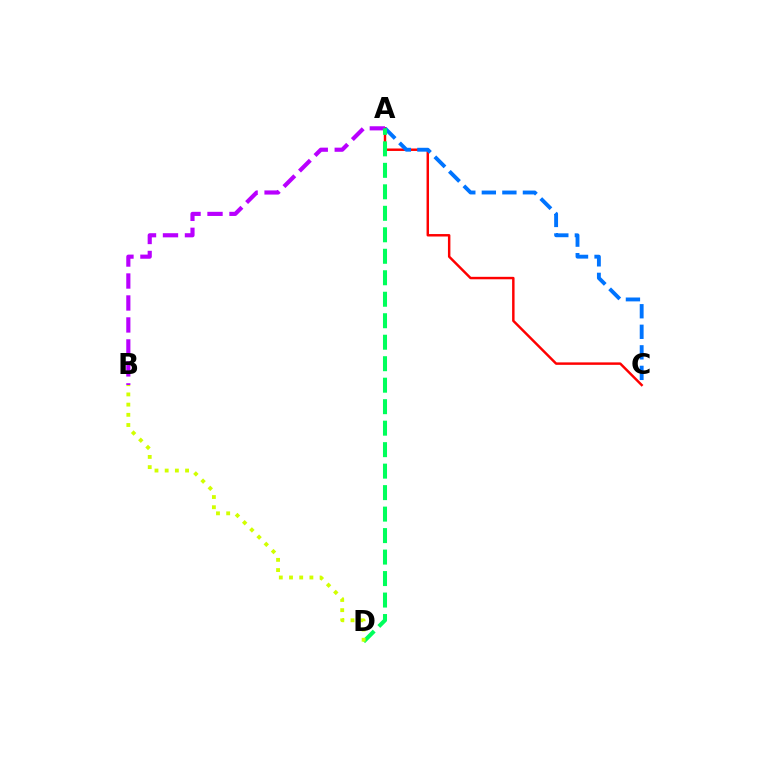{('A', 'C'): [{'color': '#ff0000', 'line_style': 'solid', 'thickness': 1.77}, {'color': '#0074ff', 'line_style': 'dashed', 'thickness': 2.79}], ('A', 'B'): [{'color': '#b900ff', 'line_style': 'dashed', 'thickness': 2.98}], ('A', 'D'): [{'color': '#00ff5c', 'line_style': 'dashed', 'thickness': 2.92}], ('B', 'D'): [{'color': '#d1ff00', 'line_style': 'dotted', 'thickness': 2.77}]}